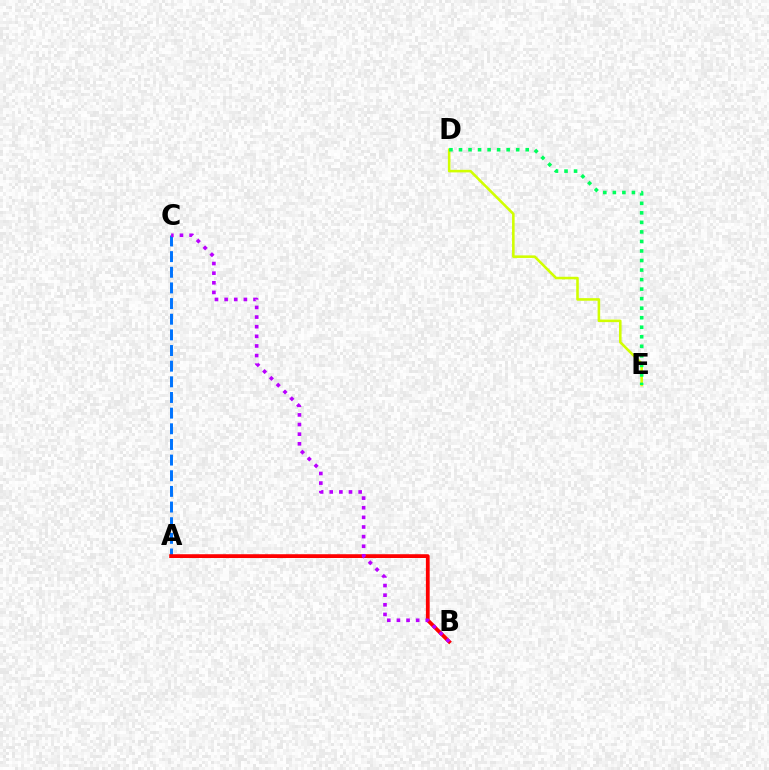{('A', 'C'): [{'color': '#0074ff', 'line_style': 'dashed', 'thickness': 2.13}], ('A', 'B'): [{'color': '#ff0000', 'line_style': 'solid', 'thickness': 2.72}], ('B', 'C'): [{'color': '#b900ff', 'line_style': 'dotted', 'thickness': 2.62}], ('D', 'E'): [{'color': '#d1ff00', 'line_style': 'solid', 'thickness': 1.85}, {'color': '#00ff5c', 'line_style': 'dotted', 'thickness': 2.59}]}